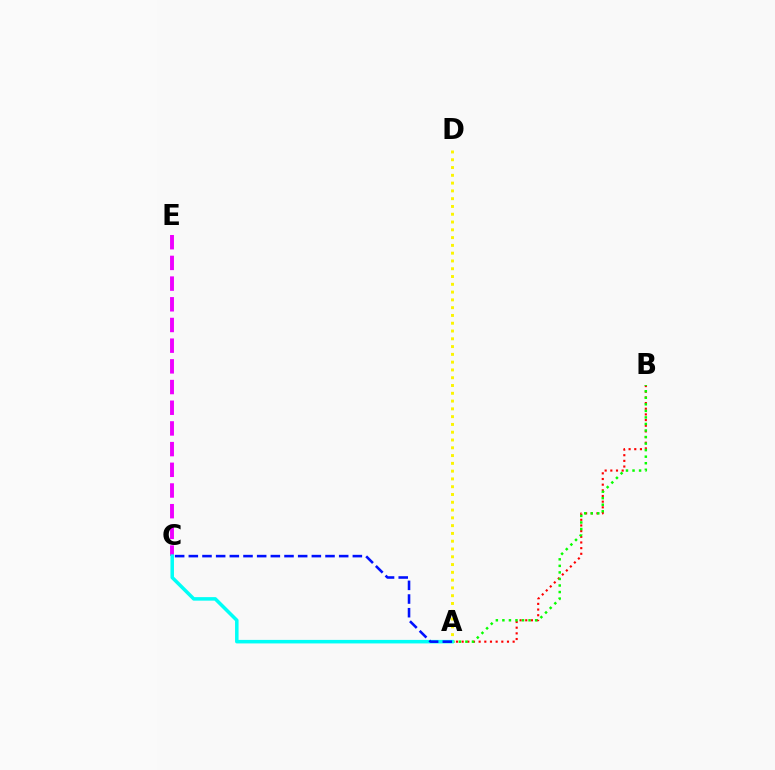{('C', 'E'): [{'color': '#ee00ff', 'line_style': 'dashed', 'thickness': 2.81}], ('A', 'B'): [{'color': '#ff0000', 'line_style': 'dotted', 'thickness': 1.54}, {'color': '#08ff00', 'line_style': 'dotted', 'thickness': 1.78}], ('A', 'D'): [{'color': '#fcf500', 'line_style': 'dotted', 'thickness': 2.12}], ('A', 'C'): [{'color': '#00fff6', 'line_style': 'solid', 'thickness': 2.53}, {'color': '#0010ff', 'line_style': 'dashed', 'thickness': 1.86}]}